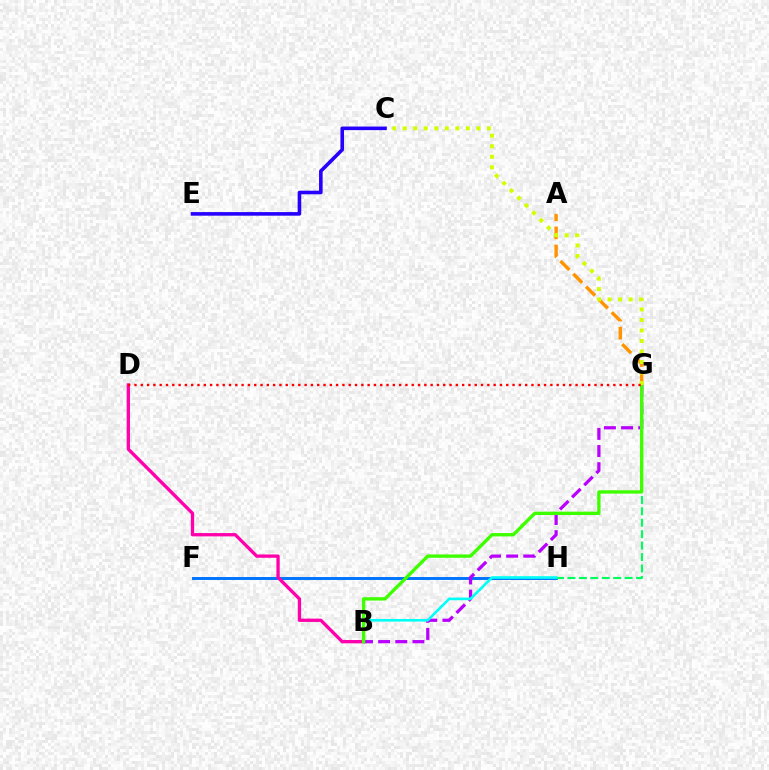{('F', 'H'): [{'color': '#0074ff', 'line_style': 'solid', 'thickness': 2.12}], ('B', 'D'): [{'color': '#ff00ac', 'line_style': 'solid', 'thickness': 2.39}], ('G', 'H'): [{'color': '#00ff5c', 'line_style': 'dashed', 'thickness': 1.55}], ('B', 'G'): [{'color': '#b900ff', 'line_style': 'dashed', 'thickness': 2.33}, {'color': '#3dff00', 'line_style': 'solid', 'thickness': 2.42}], ('A', 'G'): [{'color': '#ff9400', 'line_style': 'dashed', 'thickness': 2.46}], ('B', 'H'): [{'color': '#00fff6', 'line_style': 'solid', 'thickness': 1.89}], ('C', 'G'): [{'color': '#d1ff00', 'line_style': 'dotted', 'thickness': 2.86}], ('D', 'G'): [{'color': '#ff0000', 'line_style': 'dotted', 'thickness': 1.71}], ('C', 'E'): [{'color': '#2500ff', 'line_style': 'solid', 'thickness': 2.59}]}